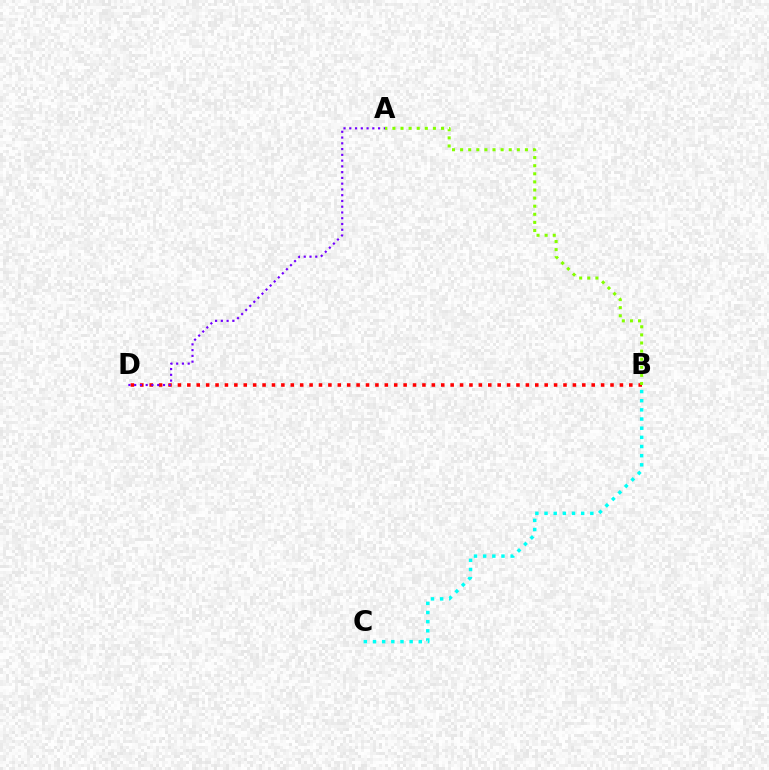{('B', 'D'): [{'color': '#ff0000', 'line_style': 'dotted', 'thickness': 2.56}], ('B', 'C'): [{'color': '#00fff6', 'line_style': 'dotted', 'thickness': 2.49}], ('A', 'B'): [{'color': '#84ff00', 'line_style': 'dotted', 'thickness': 2.2}], ('A', 'D'): [{'color': '#7200ff', 'line_style': 'dotted', 'thickness': 1.57}]}